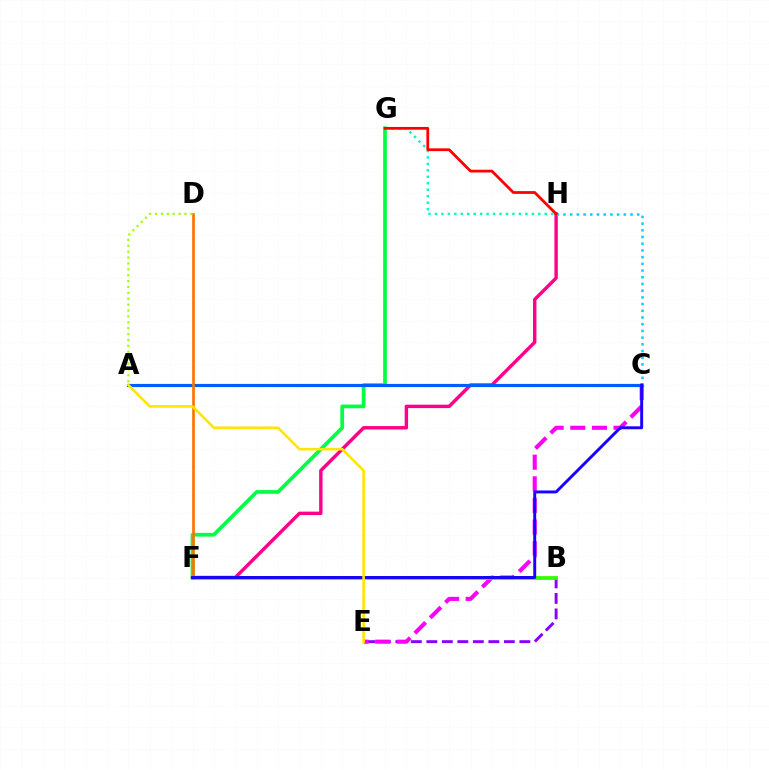{('G', 'H'): [{'color': '#00ffbb', 'line_style': 'dotted', 'thickness': 1.76}, {'color': '#ff0000', 'line_style': 'solid', 'thickness': 1.99}], ('F', 'H'): [{'color': '#ff0088', 'line_style': 'solid', 'thickness': 2.46}], ('F', 'G'): [{'color': '#00ff45', 'line_style': 'solid', 'thickness': 2.68}], ('B', 'E'): [{'color': '#8a00ff', 'line_style': 'dashed', 'thickness': 2.11}], ('C', 'E'): [{'color': '#fa00f9', 'line_style': 'dashed', 'thickness': 2.94}], ('B', 'F'): [{'color': '#31ff00', 'line_style': 'solid', 'thickness': 2.72}], ('A', 'C'): [{'color': '#005dff', 'line_style': 'solid', 'thickness': 2.28}], ('D', 'F'): [{'color': '#ff7000', 'line_style': 'solid', 'thickness': 1.89}], ('C', 'H'): [{'color': '#00d3ff', 'line_style': 'dotted', 'thickness': 1.82}], ('A', 'D'): [{'color': '#a2ff00', 'line_style': 'dotted', 'thickness': 1.6}], ('C', 'F'): [{'color': '#1900ff', 'line_style': 'solid', 'thickness': 2.12}], ('A', 'E'): [{'color': '#ffe600', 'line_style': 'solid', 'thickness': 1.88}]}